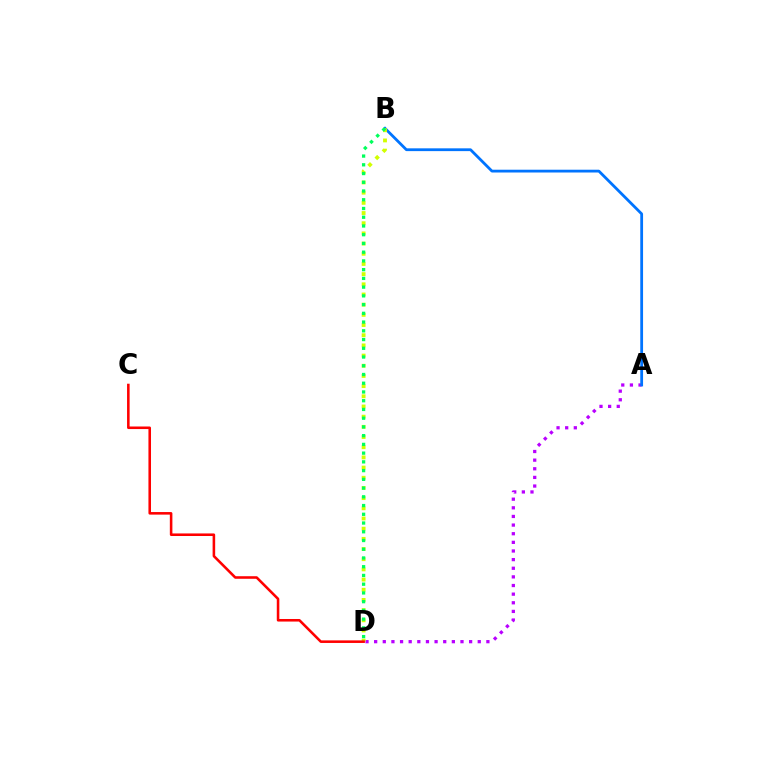{('A', 'D'): [{'color': '#b900ff', 'line_style': 'dotted', 'thickness': 2.35}], ('A', 'B'): [{'color': '#0074ff', 'line_style': 'solid', 'thickness': 2.01}], ('B', 'D'): [{'color': '#d1ff00', 'line_style': 'dotted', 'thickness': 2.77}, {'color': '#00ff5c', 'line_style': 'dotted', 'thickness': 2.37}], ('C', 'D'): [{'color': '#ff0000', 'line_style': 'solid', 'thickness': 1.85}]}